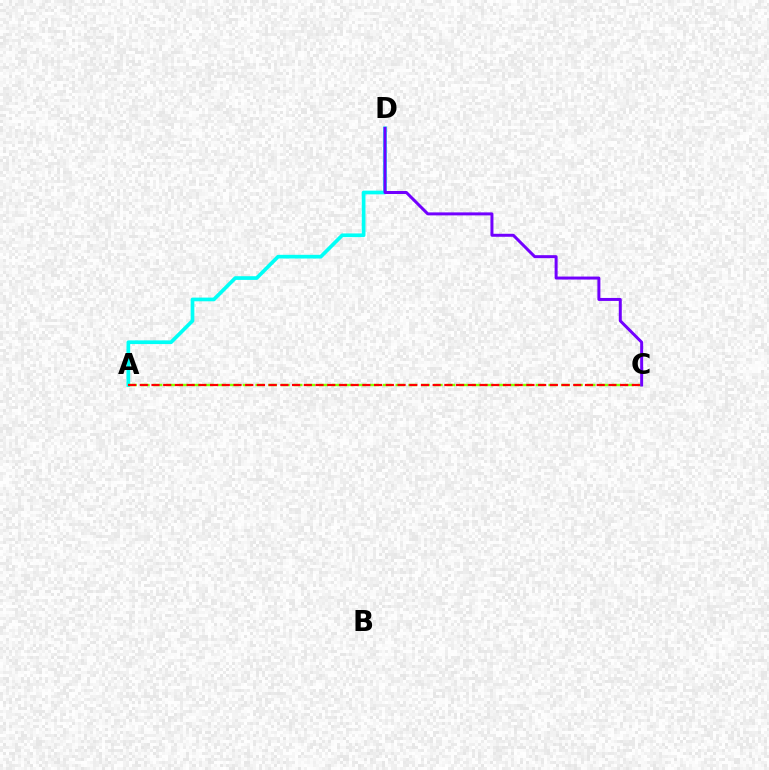{('A', 'D'): [{'color': '#00fff6', 'line_style': 'solid', 'thickness': 2.66}], ('A', 'C'): [{'color': '#84ff00', 'line_style': 'dashed', 'thickness': 1.73}, {'color': '#ff0000', 'line_style': 'dashed', 'thickness': 1.59}], ('C', 'D'): [{'color': '#7200ff', 'line_style': 'solid', 'thickness': 2.15}]}